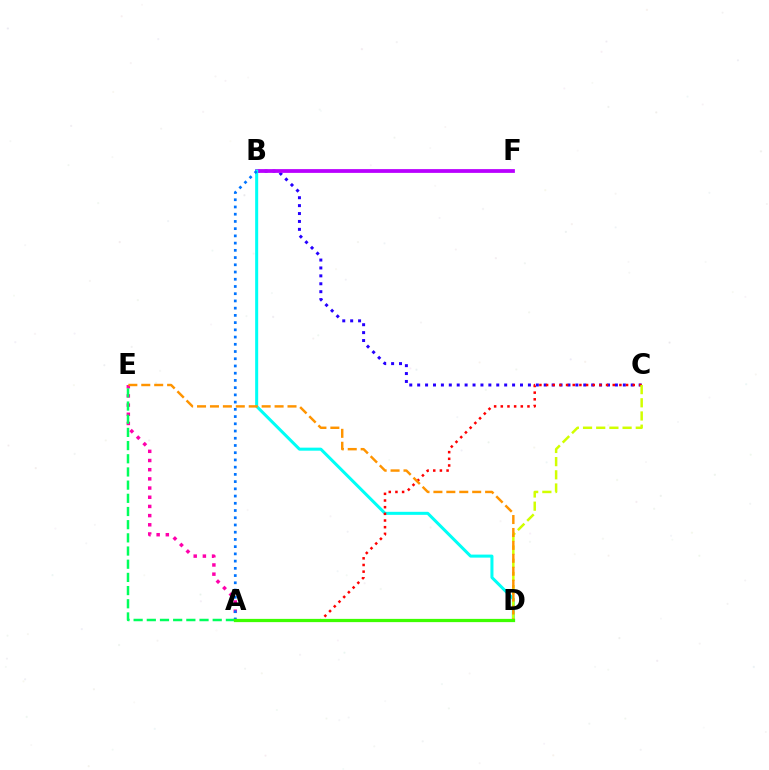{('A', 'E'): [{'color': '#ff00ac', 'line_style': 'dotted', 'thickness': 2.49}, {'color': '#00ff5c', 'line_style': 'dashed', 'thickness': 1.79}], ('B', 'C'): [{'color': '#2500ff', 'line_style': 'dotted', 'thickness': 2.15}], ('B', 'F'): [{'color': '#b900ff', 'line_style': 'solid', 'thickness': 2.71}], ('B', 'D'): [{'color': '#00fff6', 'line_style': 'solid', 'thickness': 2.18}], ('A', 'C'): [{'color': '#ff0000', 'line_style': 'dotted', 'thickness': 1.81}], ('C', 'D'): [{'color': '#d1ff00', 'line_style': 'dashed', 'thickness': 1.79}], ('A', 'B'): [{'color': '#0074ff', 'line_style': 'dotted', 'thickness': 1.96}], ('D', 'E'): [{'color': '#ff9400', 'line_style': 'dashed', 'thickness': 1.76}], ('A', 'D'): [{'color': '#3dff00', 'line_style': 'solid', 'thickness': 2.33}]}